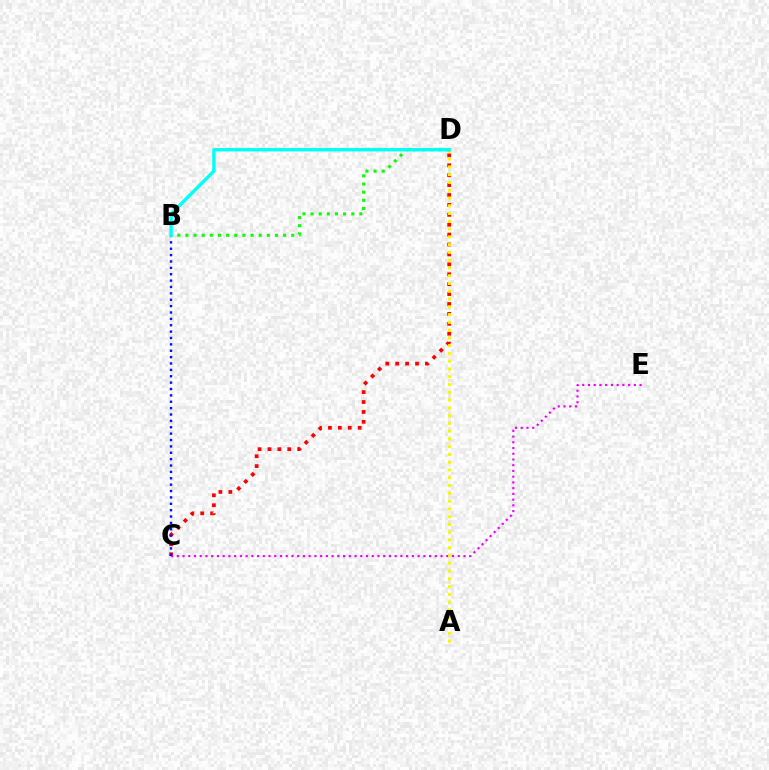{('C', 'D'): [{'color': '#ff0000', 'line_style': 'dotted', 'thickness': 2.69}], ('C', 'E'): [{'color': '#ee00ff', 'line_style': 'dotted', 'thickness': 1.56}], ('A', 'D'): [{'color': '#fcf500', 'line_style': 'dotted', 'thickness': 2.11}], ('B', 'C'): [{'color': '#0010ff', 'line_style': 'dotted', 'thickness': 1.73}], ('B', 'D'): [{'color': '#08ff00', 'line_style': 'dotted', 'thickness': 2.21}, {'color': '#00fff6', 'line_style': 'solid', 'thickness': 2.42}]}